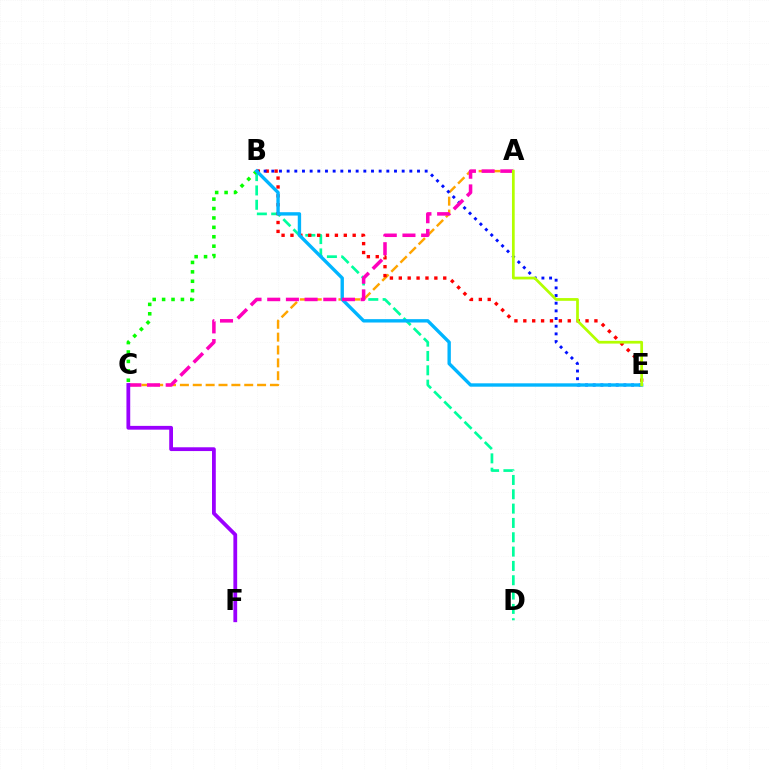{('A', 'C'): [{'color': '#ffa500', 'line_style': 'dashed', 'thickness': 1.75}, {'color': '#ff00bd', 'line_style': 'dashed', 'thickness': 2.54}], ('B', 'D'): [{'color': '#00ff9d', 'line_style': 'dashed', 'thickness': 1.95}], ('B', 'C'): [{'color': '#08ff00', 'line_style': 'dotted', 'thickness': 2.56}], ('B', 'E'): [{'color': '#ff0000', 'line_style': 'dotted', 'thickness': 2.42}, {'color': '#0010ff', 'line_style': 'dotted', 'thickness': 2.08}, {'color': '#00b5ff', 'line_style': 'solid', 'thickness': 2.43}], ('A', 'E'): [{'color': '#b3ff00', 'line_style': 'solid', 'thickness': 1.97}], ('C', 'F'): [{'color': '#9b00ff', 'line_style': 'solid', 'thickness': 2.72}]}